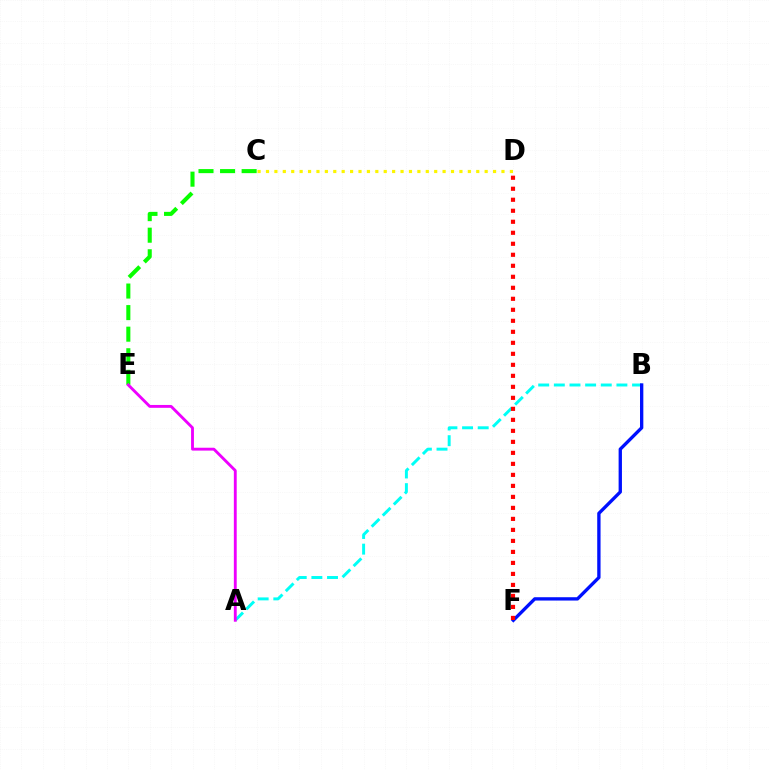{('A', 'B'): [{'color': '#00fff6', 'line_style': 'dashed', 'thickness': 2.13}], ('C', 'E'): [{'color': '#08ff00', 'line_style': 'dashed', 'thickness': 2.93}], ('B', 'F'): [{'color': '#0010ff', 'line_style': 'solid', 'thickness': 2.4}], ('A', 'E'): [{'color': '#ee00ff', 'line_style': 'solid', 'thickness': 2.06}], ('C', 'D'): [{'color': '#fcf500', 'line_style': 'dotted', 'thickness': 2.29}], ('D', 'F'): [{'color': '#ff0000', 'line_style': 'dotted', 'thickness': 2.99}]}